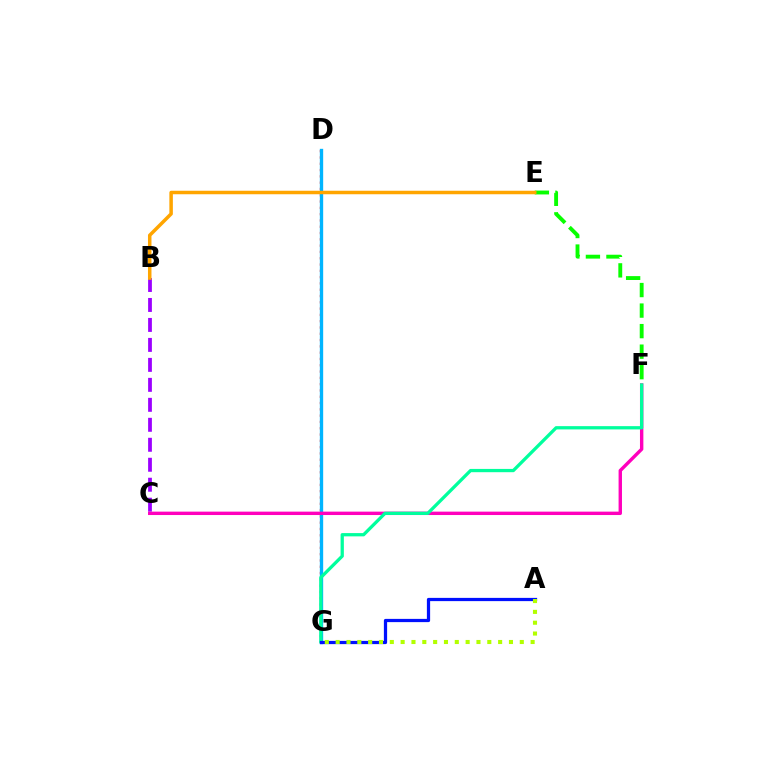{('D', 'G'): [{'color': '#ff0000', 'line_style': 'dotted', 'thickness': 1.71}, {'color': '#00b5ff', 'line_style': 'solid', 'thickness': 2.41}], ('E', 'F'): [{'color': '#08ff00', 'line_style': 'dashed', 'thickness': 2.79}], ('B', 'C'): [{'color': '#9b00ff', 'line_style': 'dashed', 'thickness': 2.71}], ('C', 'F'): [{'color': '#ff00bd', 'line_style': 'solid', 'thickness': 2.44}], ('B', 'E'): [{'color': '#ffa500', 'line_style': 'solid', 'thickness': 2.52}], ('F', 'G'): [{'color': '#00ff9d', 'line_style': 'solid', 'thickness': 2.36}], ('A', 'G'): [{'color': '#0010ff', 'line_style': 'solid', 'thickness': 2.33}, {'color': '#b3ff00', 'line_style': 'dotted', 'thickness': 2.94}]}